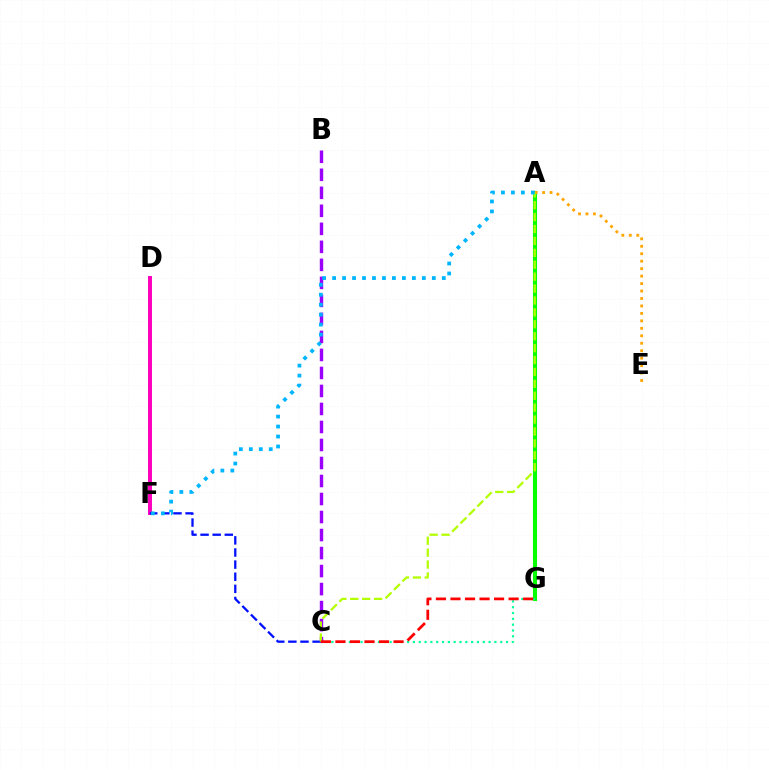{('A', 'G'): [{'color': '#08ff00', 'line_style': 'solid', 'thickness': 2.94}], ('D', 'F'): [{'color': '#ff00bd', 'line_style': 'solid', 'thickness': 2.85}], ('C', 'G'): [{'color': '#00ff9d', 'line_style': 'dotted', 'thickness': 1.58}, {'color': '#ff0000', 'line_style': 'dashed', 'thickness': 1.97}], ('A', 'E'): [{'color': '#ffa500', 'line_style': 'dotted', 'thickness': 2.03}], ('B', 'C'): [{'color': '#9b00ff', 'line_style': 'dashed', 'thickness': 2.45}], ('C', 'F'): [{'color': '#0010ff', 'line_style': 'dashed', 'thickness': 1.65}], ('A', 'C'): [{'color': '#b3ff00', 'line_style': 'dashed', 'thickness': 1.62}], ('A', 'F'): [{'color': '#00b5ff', 'line_style': 'dotted', 'thickness': 2.71}]}